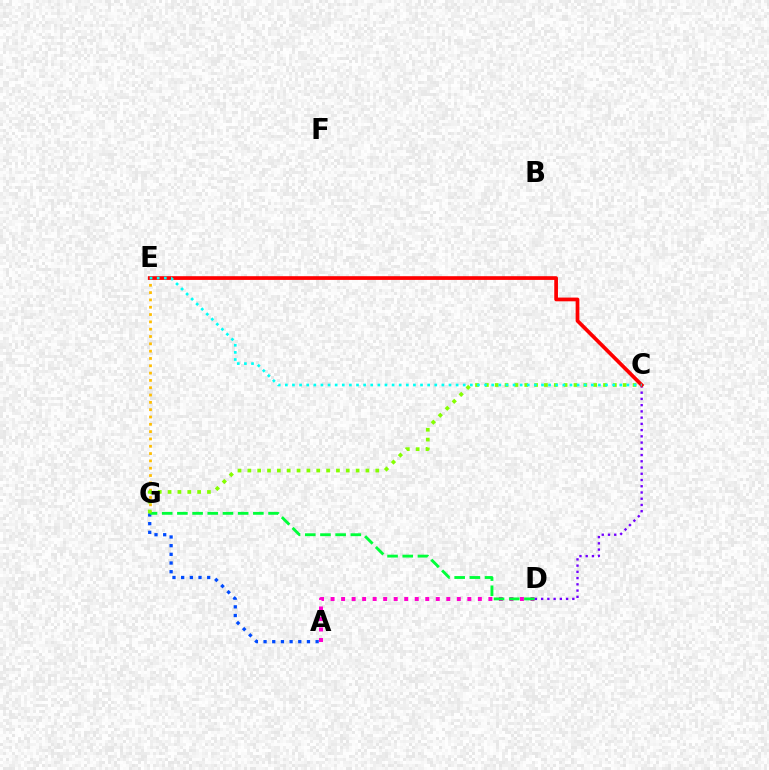{('A', 'D'): [{'color': '#ff00cf', 'line_style': 'dotted', 'thickness': 2.86}], ('E', 'G'): [{'color': '#ffbd00', 'line_style': 'dotted', 'thickness': 1.99}], ('A', 'G'): [{'color': '#004bff', 'line_style': 'dotted', 'thickness': 2.36}], ('D', 'G'): [{'color': '#00ff39', 'line_style': 'dashed', 'thickness': 2.06}], ('C', 'D'): [{'color': '#7200ff', 'line_style': 'dotted', 'thickness': 1.7}], ('C', 'G'): [{'color': '#84ff00', 'line_style': 'dotted', 'thickness': 2.67}], ('C', 'E'): [{'color': '#ff0000', 'line_style': 'solid', 'thickness': 2.68}, {'color': '#00fff6', 'line_style': 'dotted', 'thickness': 1.93}]}